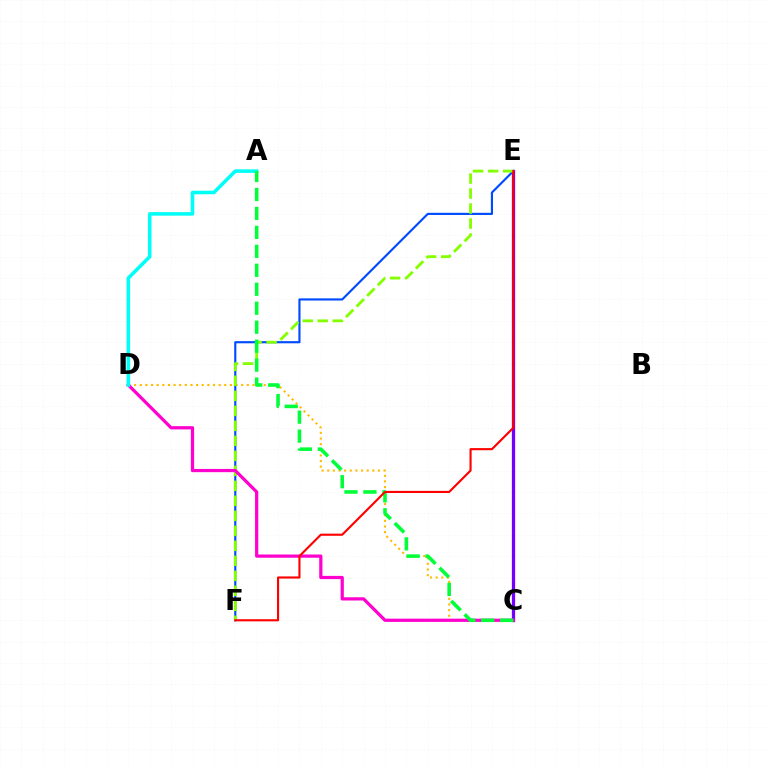{('C', 'D'): [{'color': '#ffbd00', 'line_style': 'dotted', 'thickness': 1.53}, {'color': '#ff00cf', 'line_style': 'solid', 'thickness': 2.32}], ('E', 'F'): [{'color': '#004bff', 'line_style': 'solid', 'thickness': 1.55}, {'color': '#84ff00', 'line_style': 'dashed', 'thickness': 2.04}, {'color': '#ff0000', 'line_style': 'solid', 'thickness': 1.53}], ('C', 'E'): [{'color': '#7200ff', 'line_style': 'solid', 'thickness': 2.35}], ('A', 'D'): [{'color': '#00fff6', 'line_style': 'solid', 'thickness': 2.56}], ('A', 'C'): [{'color': '#00ff39', 'line_style': 'dashed', 'thickness': 2.58}]}